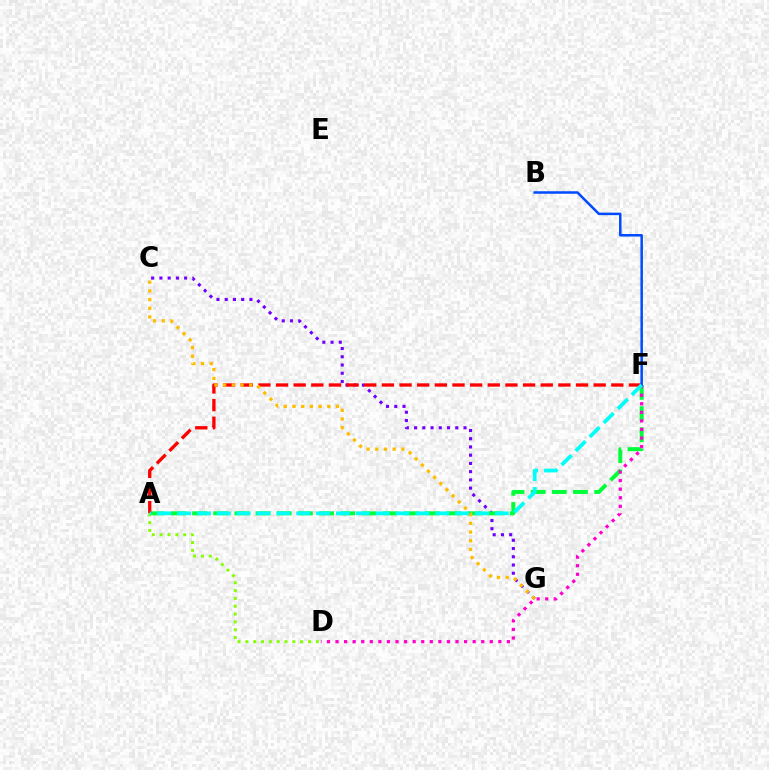{('C', 'G'): [{'color': '#7200ff', 'line_style': 'dotted', 'thickness': 2.24}, {'color': '#ffbd00', 'line_style': 'dotted', 'thickness': 2.36}], ('A', 'F'): [{'color': '#00ff39', 'line_style': 'dashed', 'thickness': 2.88}, {'color': '#ff0000', 'line_style': 'dashed', 'thickness': 2.4}, {'color': '#00fff6', 'line_style': 'dashed', 'thickness': 2.7}], ('D', 'F'): [{'color': '#ff00cf', 'line_style': 'dotted', 'thickness': 2.33}], ('B', 'F'): [{'color': '#004bff', 'line_style': 'solid', 'thickness': 1.81}], ('A', 'D'): [{'color': '#84ff00', 'line_style': 'dotted', 'thickness': 2.13}]}